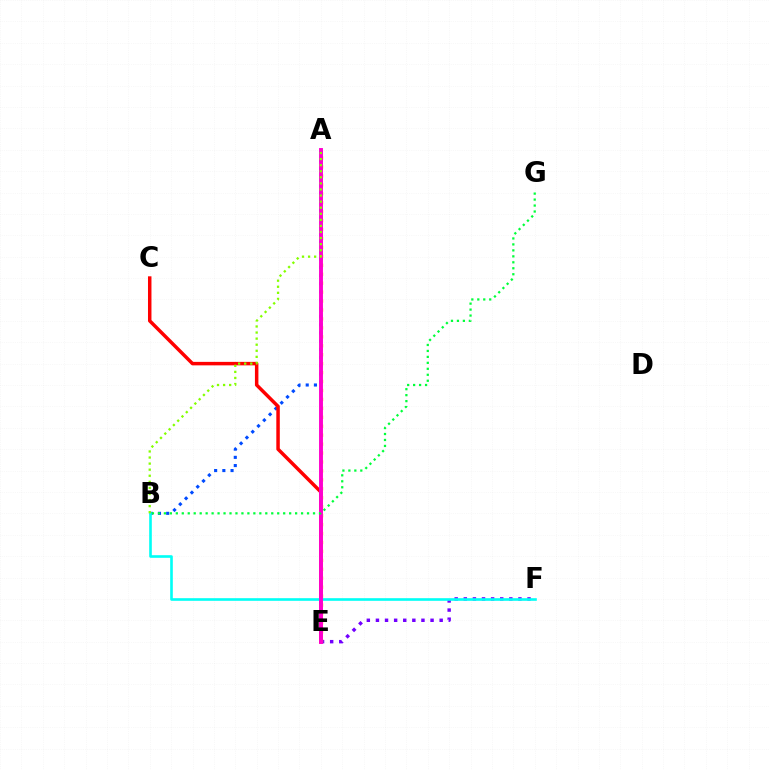{('E', 'F'): [{'color': '#7200ff', 'line_style': 'dotted', 'thickness': 2.47}], ('A', 'B'): [{'color': '#004bff', 'line_style': 'dotted', 'thickness': 2.23}, {'color': '#84ff00', 'line_style': 'dotted', 'thickness': 1.65}], ('C', 'E'): [{'color': '#ff0000', 'line_style': 'solid', 'thickness': 2.5}], ('A', 'E'): [{'color': '#ffbd00', 'line_style': 'dotted', 'thickness': 2.43}, {'color': '#ff00cf', 'line_style': 'solid', 'thickness': 2.81}], ('B', 'F'): [{'color': '#00fff6', 'line_style': 'solid', 'thickness': 1.89}], ('B', 'G'): [{'color': '#00ff39', 'line_style': 'dotted', 'thickness': 1.62}]}